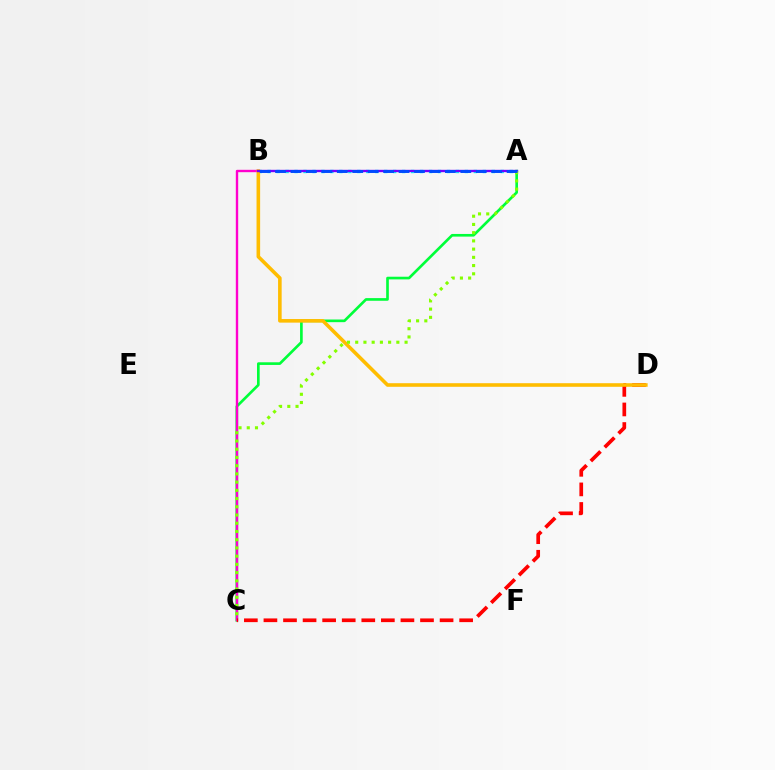{('A', 'C'): [{'color': '#00ff39', 'line_style': 'solid', 'thickness': 1.92}, {'color': '#84ff00', 'line_style': 'dotted', 'thickness': 2.24}], ('B', 'C'): [{'color': '#ff00cf', 'line_style': 'solid', 'thickness': 1.71}], ('A', 'B'): [{'color': '#00fff6', 'line_style': 'dotted', 'thickness': 2.44}, {'color': '#7200ff', 'line_style': 'solid', 'thickness': 1.71}, {'color': '#004bff', 'line_style': 'dashed', 'thickness': 2.1}], ('C', 'D'): [{'color': '#ff0000', 'line_style': 'dashed', 'thickness': 2.66}], ('B', 'D'): [{'color': '#ffbd00', 'line_style': 'solid', 'thickness': 2.59}]}